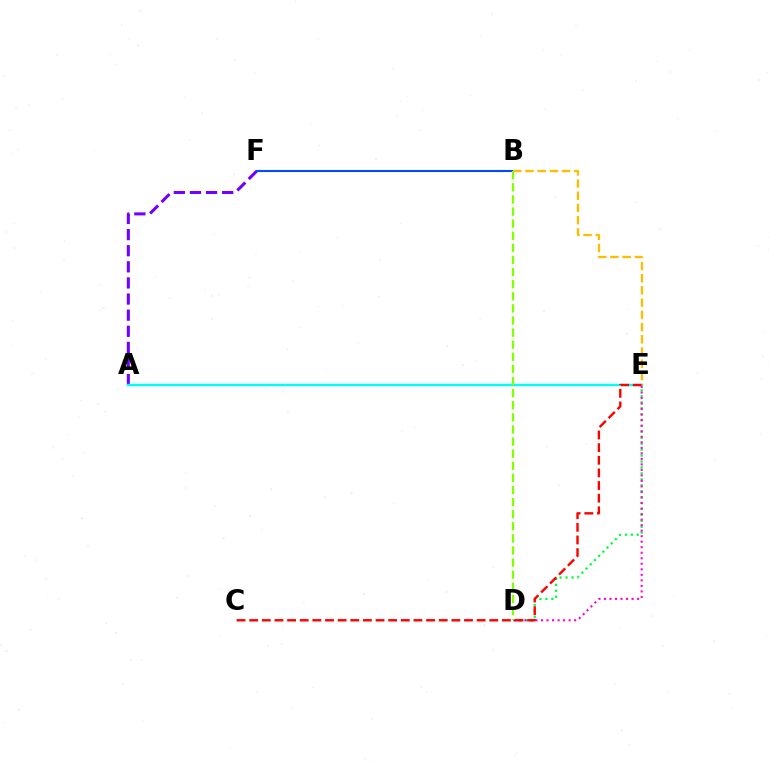{('D', 'E'): [{'color': '#00ff39', 'line_style': 'dotted', 'thickness': 1.61}, {'color': '#ff00cf', 'line_style': 'dotted', 'thickness': 1.5}], ('A', 'F'): [{'color': '#7200ff', 'line_style': 'dashed', 'thickness': 2.19}], ('A', 'E'): [{'color': '#00fff6', 'line_style': 'solid', 'thickness': 1.74}], ('B', 'F'): [{'color': '#004bff', 'line_style': 'solid', 'thickness': 1.51}], ('B', 'E'): [{'color': '#ffbd00', 'line_style': 'dashed', 'thickness': 1.66}], ('C', 'E'): [{'color': '#ff0000', 'line_style': 'dashed', 'thickness': 1.72}], ('B', 'D'): [{'color': '#84ff00', 'line_style': 'dashed', 'thickness': 1.64}]}